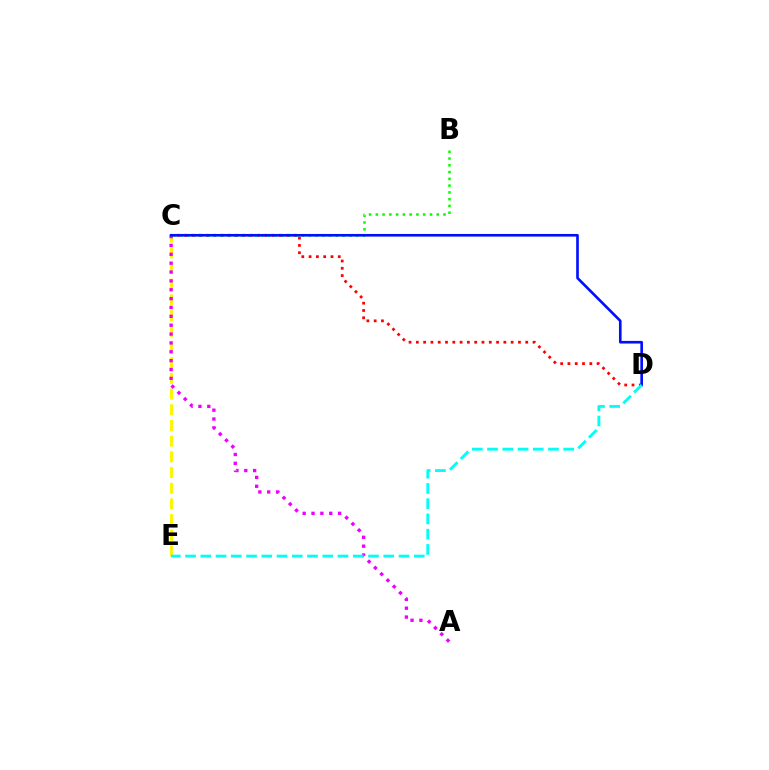{('C', 'D'): [{'color': '#ff0000', 'line_style': 'dotted', 'thickness': 1.98}, {'color': '#0010ff', 'line_style': 'solid', 'thickness': 1.9}], ('B', 'C'): [{'color': '#08ff00', 'line_style': 'dotted', 'thickness': 1.84}], ('C', 'E'): [{'color': '#fcf500', 'line_style': 'dashed', 'thickness': 2.13}], ('A', 'C'): [{'color': '#ee00ff', 'line_style': 'dotted', 'thickness': 2.41}], ('D', 'E'): [{'color': '#00fff6', 'line_style': 'dashed', 'thickness': 2.07}]}